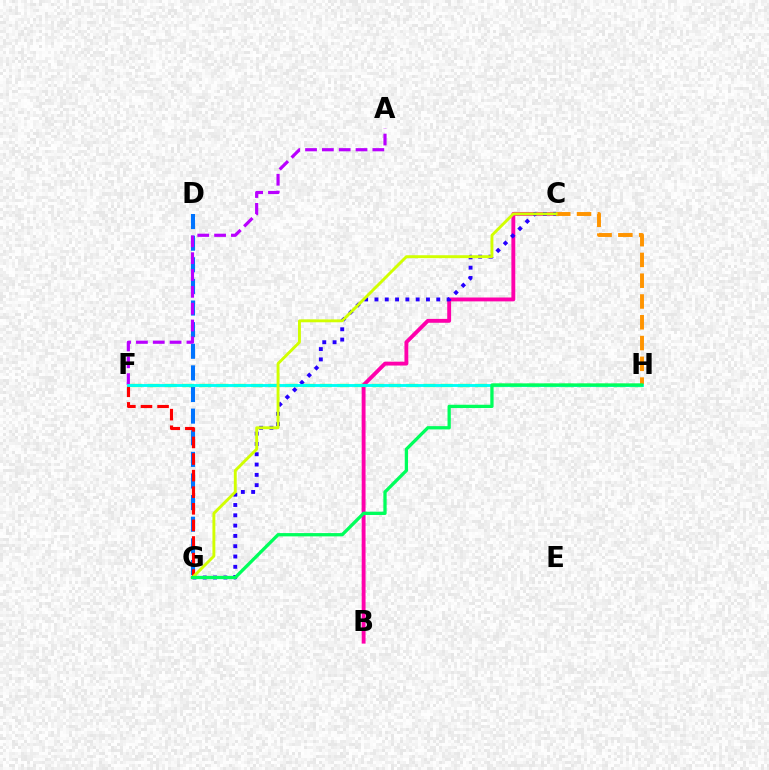{('B', 'C'): [{'color': '#ff00ac', 'line_style': 'solid', 'thickness': 2.79}], ('C', 'H'): [{'color': '#ff9400', 'line_style': 'dashed', 'thickness': 2.82}], ('D', 'G'): [{'color': '#0074ff', 'line_style': 'dashed', 'thickness': 2.94}], ('C', 'G'): [{'color': '#2500ff', 'line_style': 'dotted', 'thickness': 2.8}, {'color': '#d1ff00', 'line_style': 'solid', 'thickness': 2.08}], ('A', 'F'): [{'color': '#b900ff', 'line_style': 'dashed', 'thickness': 2.29}], ('F', 'G'): [{'color': '#ff0000', 'line_style': 'dashed', 'thickness': 2.25}], ('F', 'H'): [{'color': '#3dff00', 'line_style': 'dashed', 'thickness': 2.34}, {'color': '#00fff6', 'line_style': 'solid', 'thickness': 2.07}], ('G', 'H'): [{'color': '#00ff5c', 'line_style': 'solid', 'thickness': 2.36}]}